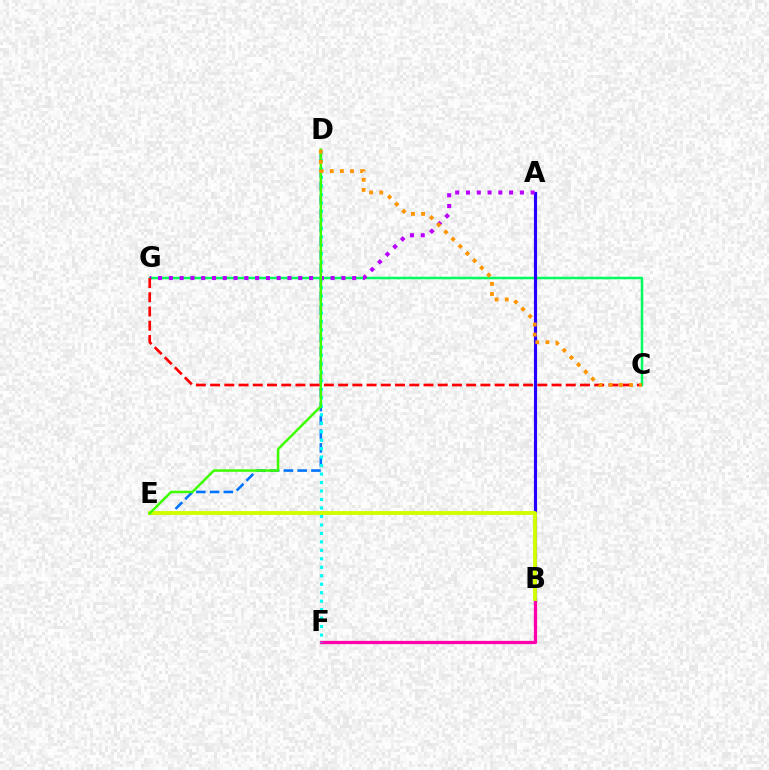{('D', 'E'): [{'color': '#0074ff', 'line_style': 'dashed', 'thickness': 1.87}, {'color': '#3dff00', 'line_style': 'solid', 'thickness': 1.8}], ('B', 'F'): [{'color': '#ff00ac', 'line_style': 'solid', 'thickness': 2.35}], ('C', 'G'): [{'color': '#00ff5c', 'line_style': 'solid', 'thickness': 1.78}, {'color': '#ff0000', 'line_style': 'dashed', 'thickness': 1.93}], ('D', 'F'): [{'color': '#00fff6', 'line_style': 'dotted', 'thickness': 2.3}], ('A', 'B'): [{'color': '#2500ff', 'line_style': 'solid', 'thickness': 2.26}], ('B', 'E'): [{'color': '#d1ff00', 'line_style': 'solid', 'thickness': 2.8}], ('A', 'G'): [{'color': '#b900ff', 'line_style': 'dotted', 'thickness': 2.93}], ('C', 'D'): [{'color': '#ff9400', 'line_style': 'dotted', 'thickness': 2.75}]}